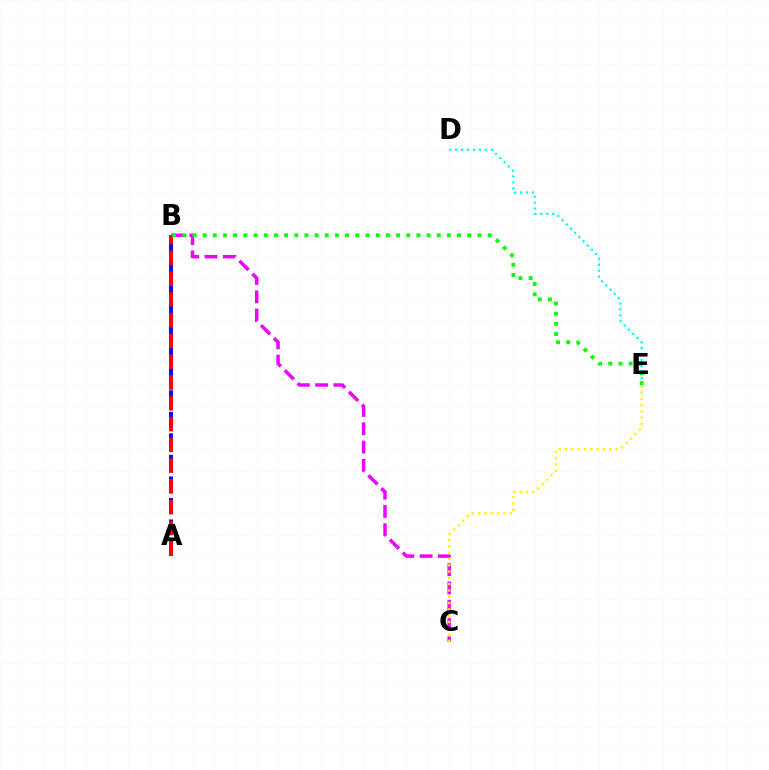{('B', 'C'): [{'color': '#ee00ff', 'line_style': 'dashed', 'thickness': 2.49}], ('D', 'E'): [{'color': '#00fff6', 'line_style': 'dotted', 'thickness': 1.62}], ('A', 'B'): [{'color': '#0010ff', 'line_style': 'dashed', 'thickness': 2.92}, {'color': '#ff0000', 'line_style': 'dashed', 'thickness': 2.82}], ('B', 'E'): [{'color': '#08ff00', 'line_style': 'dotted', 'thickness': 2.77}], ('C', 'E'): [{'color': '#fcf500', 'line_style': 'dotted', 'thickness': 1.71}]}